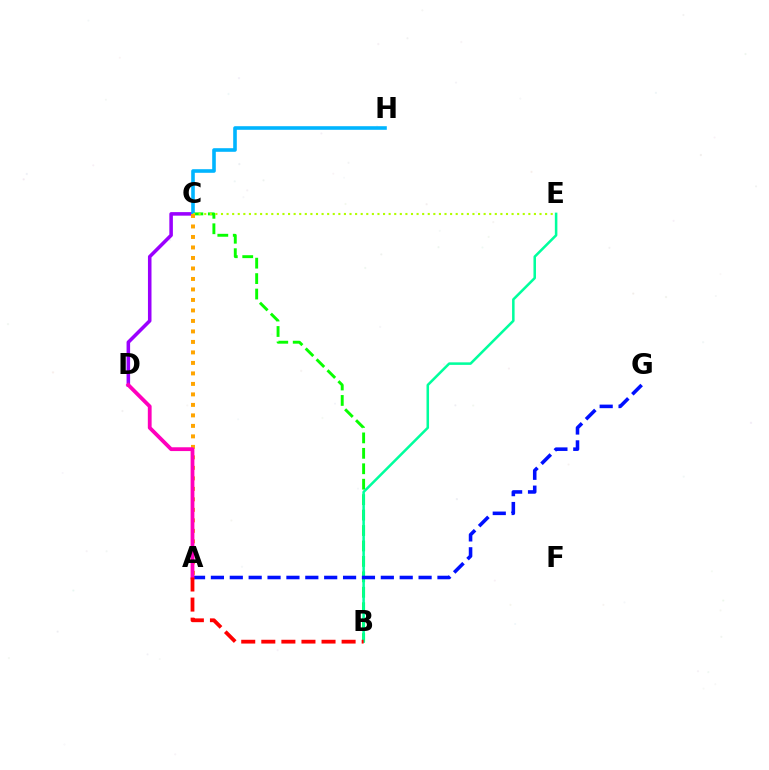{('C', 'D'): [{'color': '#9b00ff', 'line_style': 'solid', 'thickness': 2.55}], ('B', 'C'): [{'color': '#08ff00', 'line_style': 'dashed', 'thickness': 2.1}], ('B', 'E'): [{'color': '#00ff9d', 'line_style': 'solid', 'thickness': 1.82}], ('C', 'H'): [{'color': '#00b5ff', 'line_style': 'solid', 'thickness': 2.59}], ('A', 'G'): [{'color': '#0010ff', 'line_style': 'dashed', 'thickness': 2.56}], ('C', 'E'): [{'color': '#b3ff00', 'line_style': 'dotted', 'thickness': 1.52}], ('A', 'C'): [{'color': '#ffa500', 'line_style': 'dotted', 'thickness': 2.85}], ('A', 'D'): [{'color': '#ff00bd', 'line_style': 'solid', 'thickness': 2.74}], ('A', 'B'): [{'color': '#ff0000', 'line_style': 'dashed', 'thickness': 2.73}]}